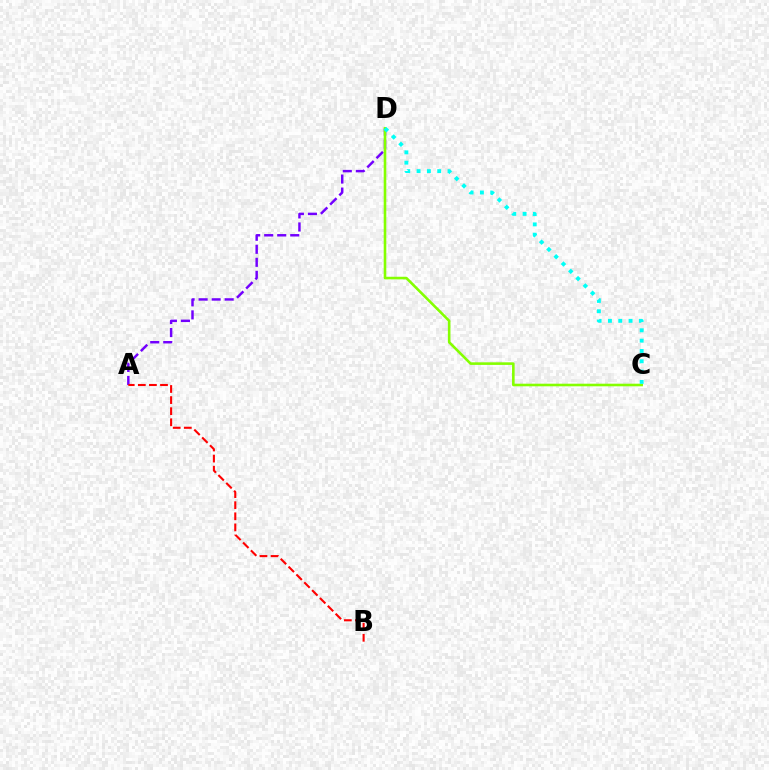{('A', 'D'): [{'color': '#7200ff', 'line_style': 'dashed', 'thickness': 1.77}], ('C', 'D'): [{'color': '#84ff00', 'line_style': 'solid', 'thickness': 1.87}, {'color': '#00fff6', 'line_style': 'dotted', 'thickness': 2.8}], ('A', 'B'): [{'color': '#ff0000', 'line_style': 'dashed', 'thickness': 1.51}]}